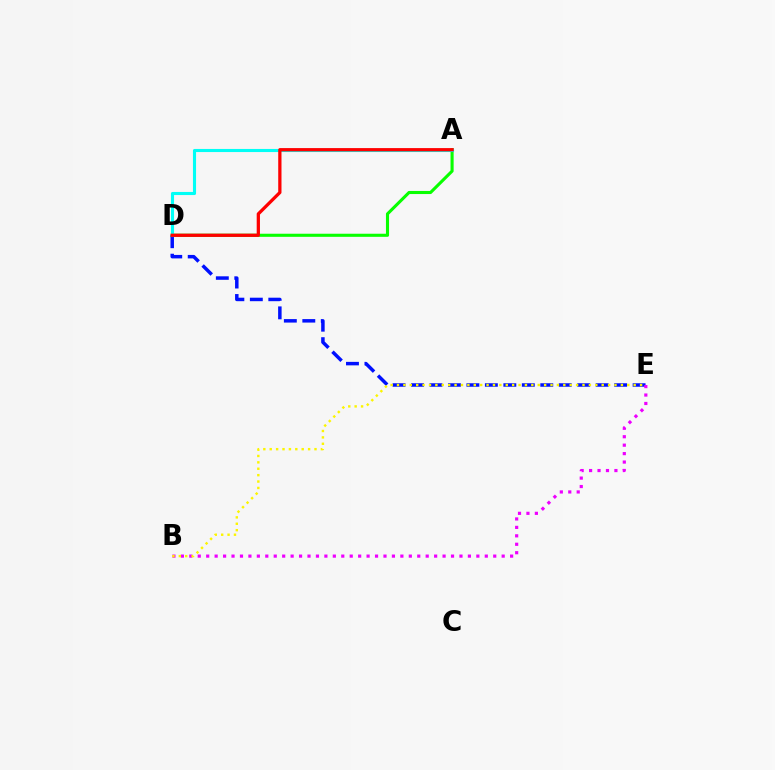{('D', 'E'): [{'color': '#0010ff', 'line_style': 'dashed', 'thickness': 2.51}], ('A', 'D'): [{'color': '#08ff00', 'line_style': 'solid', 'thickness': 2.23}, {'color': '#00fff6', 'line_style': 'solid', 'thickness': 2.23}, {'color': '#ff0000', 'line_style': 'solid', 'thickness': 2.35}], ('B', 'E'): [{'color': '#ee00ff', 'line_style': 'dotted', 'thickness': 2.29}, {'color': '#fcf500', 'line_style': 'dotted', 'thickness': 1.74}]}